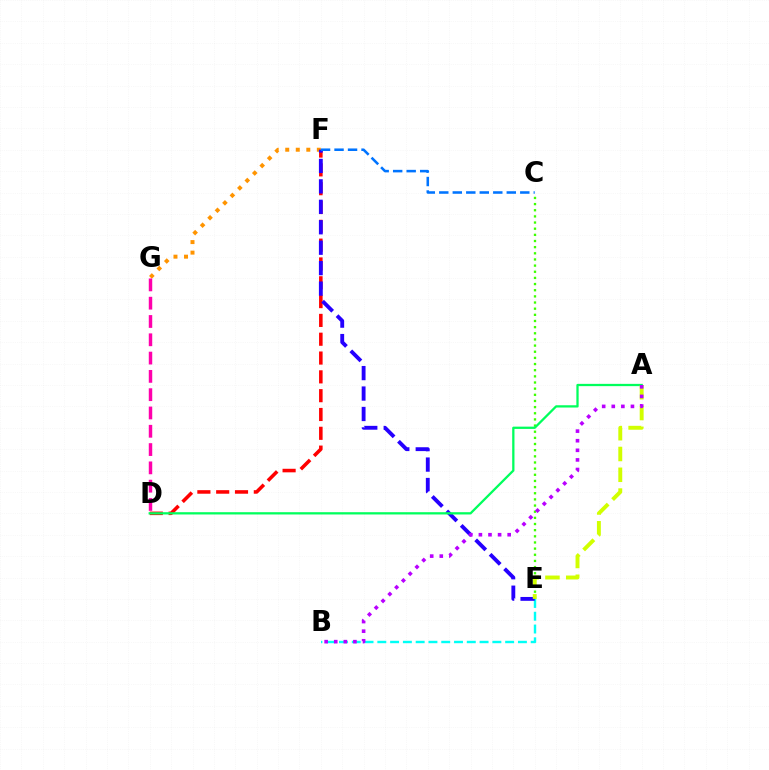{('C', 'E'): [{'color': '#3dff00', 'line_style': 'dotted', 'thickness': 1.67}], ('B', 'E'): [{'color': '#00fff6', 'line_style': 'dashed', 'thickness': 1.74}], ('F', 'G'): [{'color': '#ff9400', 'line_style': 'dotted', 'thickness': 2.86}], ('D', 'F'): [{'color': '#ff0000', 'line_style': 'dashed', 'thickness': 2.56}], ('E', 'F'): [{'color': '#2500ff', 'line_style': 'dashed', 'thickness': 2.78}], ('C', 'F'): [{'color': '#0074ff', 'line_style': 'dashed', 'thickness': 1.83}], ('A', 'D'): [{'color': '#00ff5c', 'line_style': 'solid', 'thickness': 1.64}], ('D', 'G'): [{'color': '#ff00ac', 'line_style': 'dashed', 'thickness': 2.49}], ('A', 'E'): [{'color': '#d1ff00', 'line_style': 'dashed', 'thickness': 2.82}], ('A', 'B'): [{'color': '#b900ff', 'line_style': 'dotted', 'thickness': 2.61}]}